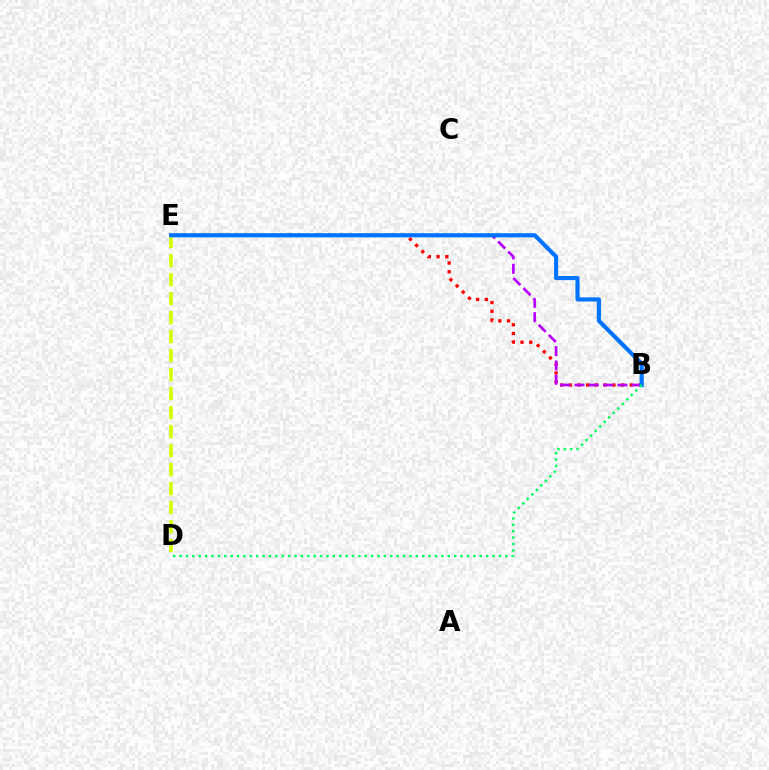{('B', 'E'): [{'color': '#ff0000', 'line_style': 'dotted', 'thickness': 2.37}, {'color': '#b900ff', 'line_style': 'dashed', 'thickness': 1.94}, {'color': '#0074ff', 'line_style': 'solid', 'thickness': 2.98}], ('D', 'E'): [{'color': '#d1ff00', 'line_style': 'dashed', 'thickness': 2.58}], ('B', 'D'): [{'color': '#00ff5c', 'line_style': 'dotted', 'thickness': 1.73}]}